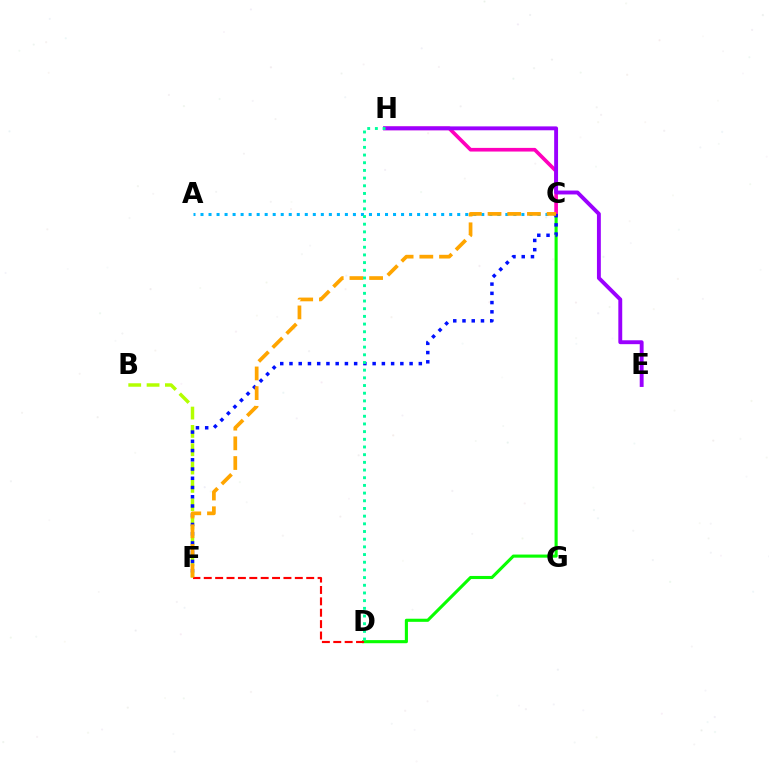{('C', 'D'): [{'color': '#08ff00', 'line_style': 'solid', 'thickness': 2.23}], ('B', 'F'): [{'color': '#b3ff00', 'line_style': 'dashed', 'thickness': 2.49}], ('D', 'F'): [{'color': '#ff0000', 'line_style': 'dashed', 'thickness': 1.55}], ('A', 'C'): [{'color': '#00b5ff', 'line_style': 'dotted', 'thickness': 2.18}], ('C', 'H'): [{'color': '#ff00bd', 'line_style': 'solid', 'thickness': 2.63}], ('E', 'H'): [{'color': '#9b00ff', 'line_style': 'solid', 'thickness': 2.8}], ('C', 'F'): [{'color': '#0010ff', 'line_style': 'dotted', 'thickness': 2.51}, {'color': '#ffa500', 'line_style': 'dashed', 'thickness': 2.68}], ('D', 'H'): [{'color': '#00ff9d', 'line_style': 'dotted', 'thickness': 2.09}]}